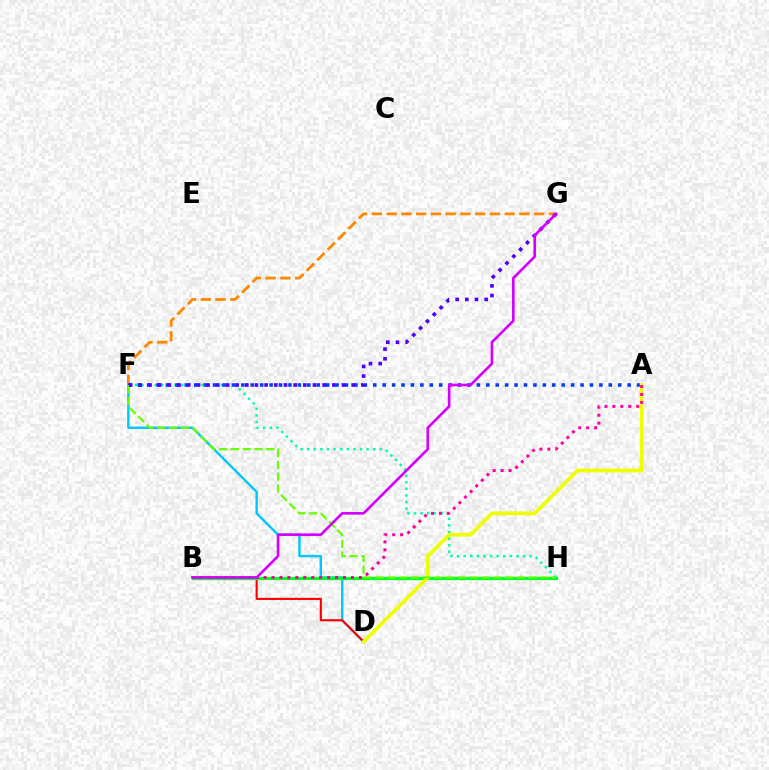{('D', 'F'): [{'color': '#00c7ff', 'line_style': 'solid', 'thickness': 1.73}], ('B', 'D'): [{'color': '#ff0000', 'line_style': 'solid', 'thickness': 1.54}], ('F', 'H'): [{'color': '#00ffaf', 'line_style': 'dotted', 'thickness': 1.79}, {'color': '#66ff00', 'line_style': 'dashed', 'thickness': 1.6}], ('F', 'G'): [{'color': '#ff8800', 'line_style': 'dashed', 'thickness': 2.0}, {'color': '#4f00ff', 'line_style': 'dotted', 'thickness': 2.63}], ('B', 'H'): [{'color': '#00ff27', 'line_style': 'solid', 'thickness': 2.34}], ('A', 'F'): [{'color': '#003fff', 'line_style': 'dotted', 'thickness': 2.56}], ('A', 'D'): [{'color': '#eeff00', 'line_style': 'solid', 'thickness': 2.68}], ('A', 'B'): [{'color': '#ff00a0', 'line_style': 'dotted', 'thickness': 2.16}], ('B', 'G'): [{'color': '#d600ff', 'line_style': 'solid', 'thickness': 1.9}]}